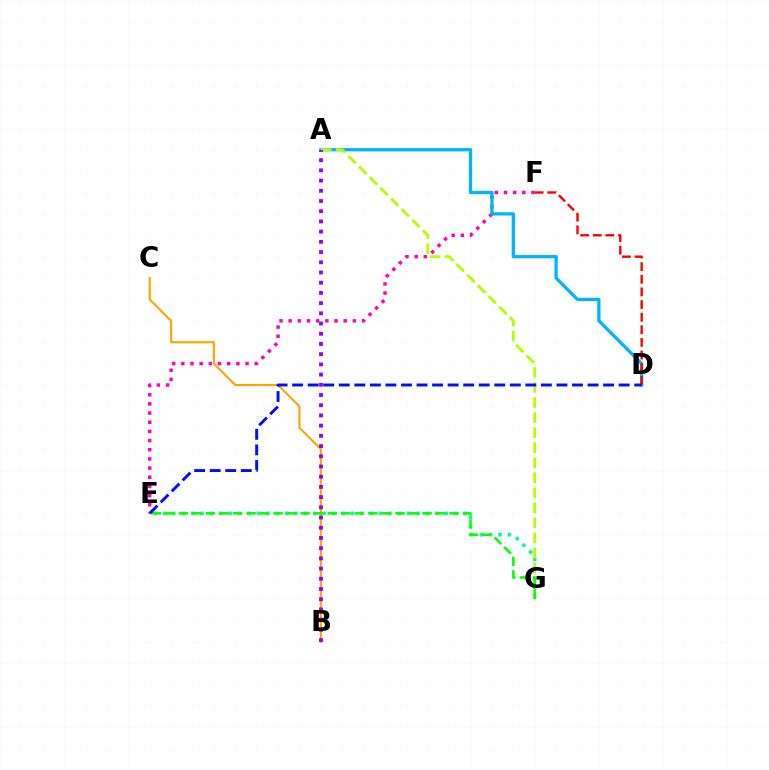{('E', 'F'): [{'color': '#ff00bd', 'line_style': 'dotted', 'thickness': 2.49}], ('E', 'G'): [{'color': '#00ff9d', 'line_style': 'dotted', 'thickness': 2.55}, {'color': '#08ff00', 'line_style': 'dashed', 'thickness': 1.84}], ('A', 'D'): [{'color': '#00b5ff', 'line_style': 'solid', 'thickness': 2.34}], ('A', 'G'): [{'color': '#b3ff00', 'line_style': 'dashed', 'thickness': 2.04}], ('B', 'C'): [{'color': '#ffa500', 'line_style': 'solid', 'thickness': 1.54}], ('D', 'F'): [{'color': '#ff0000', 'line_style': 'dashed', 'thickness': 1.72}], ('A', 'B'): [{'color': '#9b00ff', 'line_style': 'dotted', 'thickness': 2.77}], ('D', 'E'): [{'color': '#0010ff', 'line_style': 'dashed', 'thickness': 2.11}]}